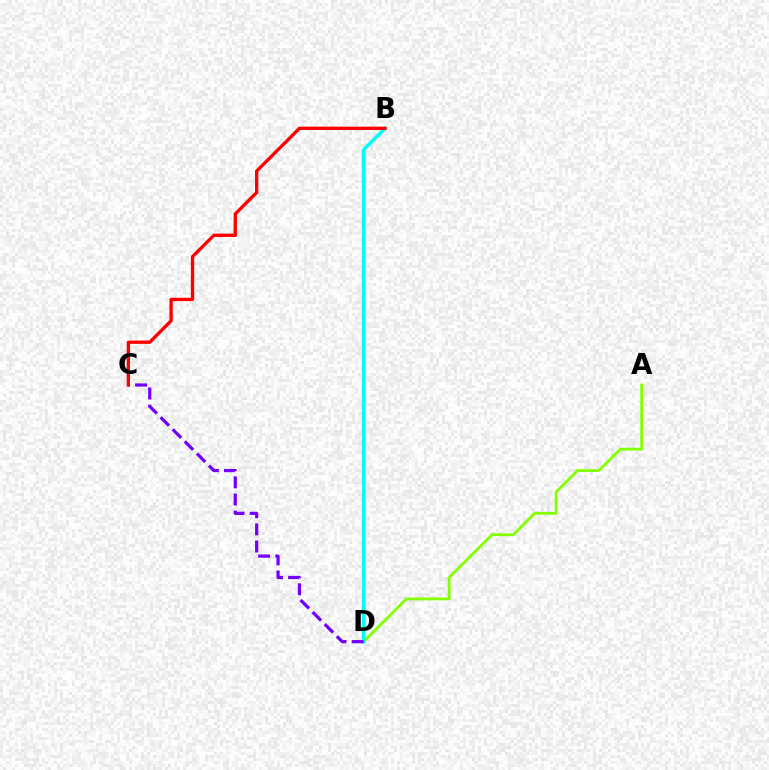{('A', 'D'): [{'color': '#84ff00', 'line_style': 'solid', 'thickness': 2.02}], ('B', 'D'): [{'color': '#00fff6', 'line_style': 'solid', 'thickness': 2.55}], ('C', 'D'): [{'color': '#7200ff', 'line_style': 'dashed', 'thickness': 2.32}], ('B', 'C'): [{'color': '#ff0000', 'line_style': 'solid', 'thickness': 2.39}]}